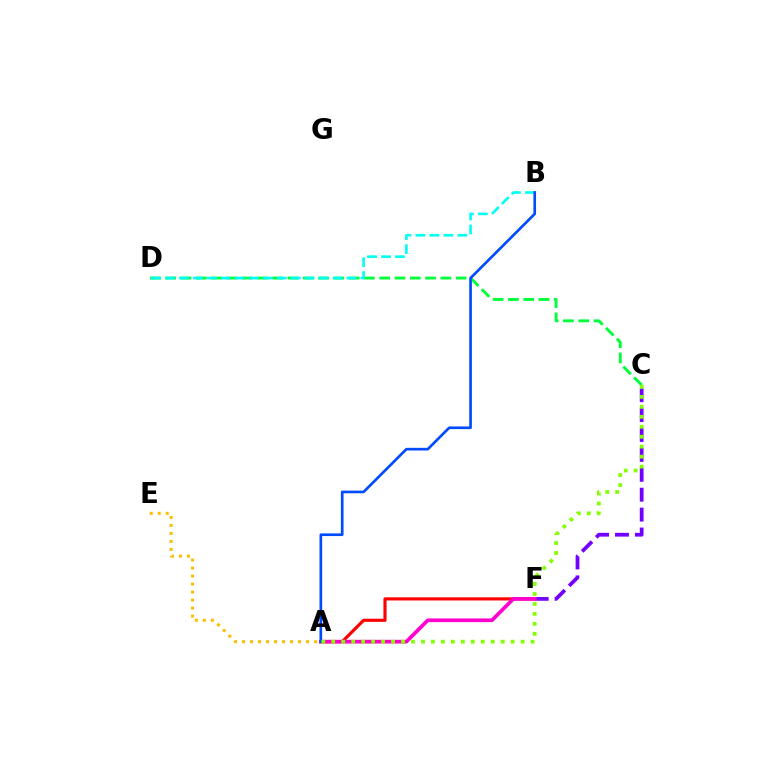{('C', 'D'): [{'color': '#00ff39', 'line_style': 'dashed', 'thickness': 2.08}], ('C', 'F'): [{'color': '#7200ff', 'line_style': 'dashed', 'thickness': 2.7}], ('A', 'F'): [{'color': '#ff0000', 'line_style': 'solid', 'thickness': 2.27}, {'color': '#ff00cf', 'line_style': 'solid', 'thickness': 2.67}], ('A', 'E'): [{'color': '#ffbd00', 'line_style': 'dotted', 'thickness': 2.17}], ('B', 'D'): [{'color': '#00fff6', 'line_style': 'dashed', 'thickness': 1.9}], ('A', 'B'): [{'color': '#004bff', 'line_style': 'solid', 'thickness': 1.92}], ('A', 'C'): [{'color': '#84ff00', 'line_style': 'dotted', 'thickness': 2.71}]}